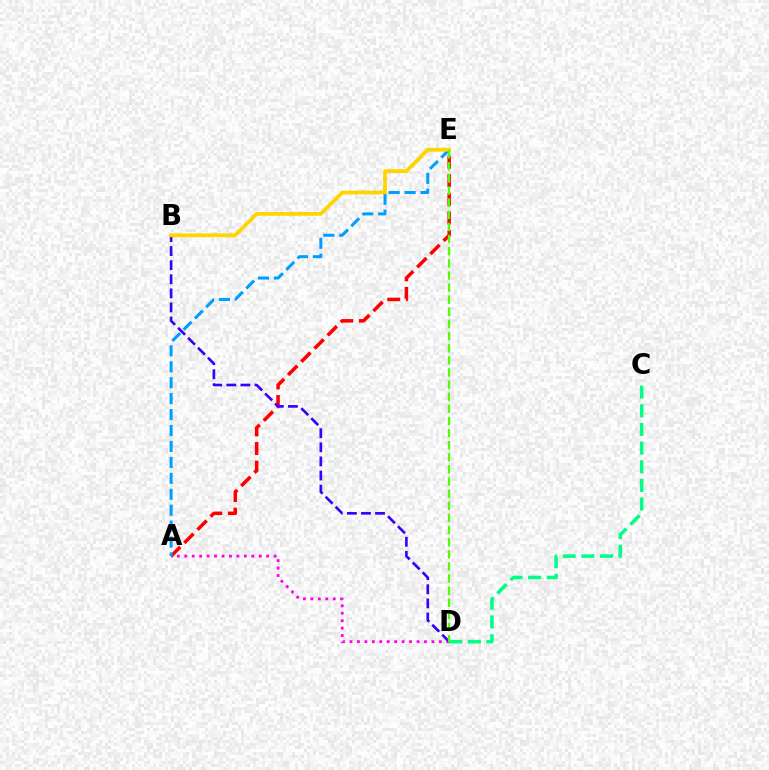{('A', 'D'): [{'color': '#ff00ed', 'line_style': 'dotted', 'thickness': 2.02}], ('A', 'E'): [{'color': '#ff0000', 'line_style': 'dashed', 'thickness': 2.53}, {'color': '#009eff', 'line_style': 'dashed', 'thickness': 2.17}], ('C', 'D'): [{'color': '#00ff86', 'line_style': 'dashed', 'thickness': 2.53}], ('B', 'D'): [{'color': '#3700ff', 'line_style': 'dashed', 'thickness': 1.91}], ('B', 'E'): [{'color': '#ffd500', 'line_style': 'solid', 'thickness': 2.69}], ('D', 'E'): [{'color': '#4fff00', 'line_style': 'dashed', 'thickness': 1.65}]}